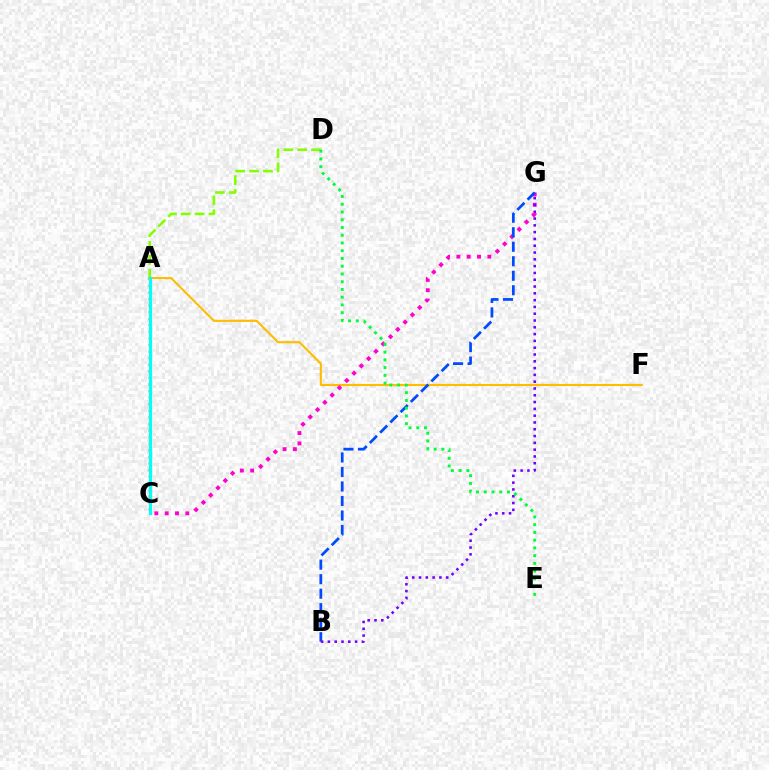{('A', 'F'): [{'color': '#ffbd00', 'line_style': 'solid', 'thickness': 1.52}], ('A', 'C'): [{'color': '#ff0000', 'line_style': 'dotted', 'thickness': 1.79}, {'color': '#00fff6', 'line_style': 'solid', 'thickness': 2.28}], ('A', 'D'): [{'color': '#84ff00', 'line_style': 'dashed', 'thickness': 1.89}], ('C', 'G'): [{'color': '#ff00cf', 'line_style': 'dotted', 'thickness': 2.8}], ('B', 'G'): [{'color': '#004bff', 'line_style': 'dashed', 'thickness': 1.97}, {'color': '#7200ff', 'line_style': 'dotted', 'thickness': 1.85}], ('D', 'E'): [{'color': '#00ff39', 'line_style': 'dotted', 'thickness': 2.1}]}